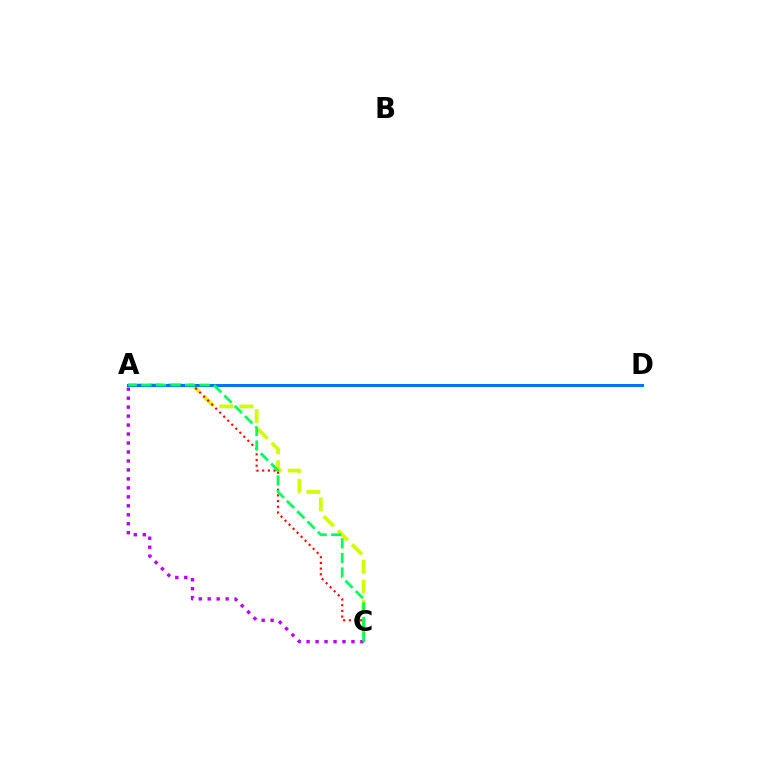{('A', 'C'): [{'color': '#d1ff00', 'line_style': 'dashed', 'thickness': 2.72}, {'color': '#ff0000', 'line_style': 'dotted', 'thickness': 1.54}, {'color': '#b900ff', 'line_style': 'dotted', 'thickness': 2.44}, {'color': '#00ff5c', 'line_style': 'dashed', 'thickness': 1.98}], ('A', 'D'): [{'color': '#0074ff', 'line_style': 'solid', 'thickness': 2.18}]}